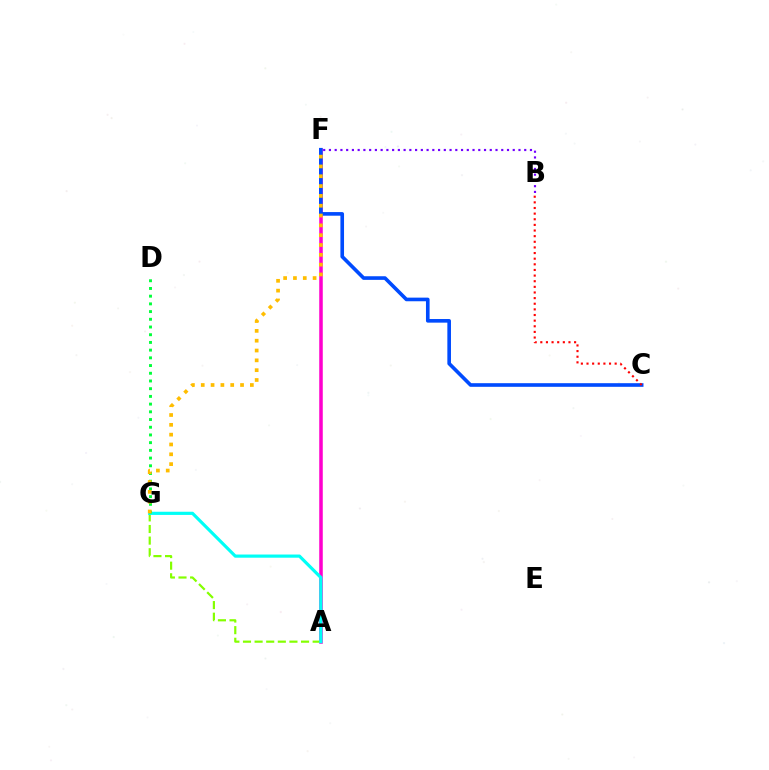{('A', 'F'): [{'color': '#ff00cf', 'line_style': 'solid', 'thickness': 2.55}], ('C', 'F'): [{'color': '#004bff', 'line_style': 'solid', 'thickness': 2.61}], ('A', 'G'): [{'color': '#84ff00', 'line_style': 'dashed', 'thickness': 1.58}, {'color': '#00fff6', 'line_style': 'solid', 'thickness': 2.29}], ('B', 'F'): [{'color': '#7200ff', 'line_style': 'dotted', 'thickness': 1.56}], ('D', 'G'): [{'color': '#00ff39', 'line_style': 'dotted', 'thickness': 2.09}], ('B', 'C'): [{'color': '#ff0000', 'line_style': 'dotted', 'thickness': 1.53}], ('F', 'G'): [{'color': '#ffbd00', 'line_style': 'dotted', 'thickness': 2.67}]}